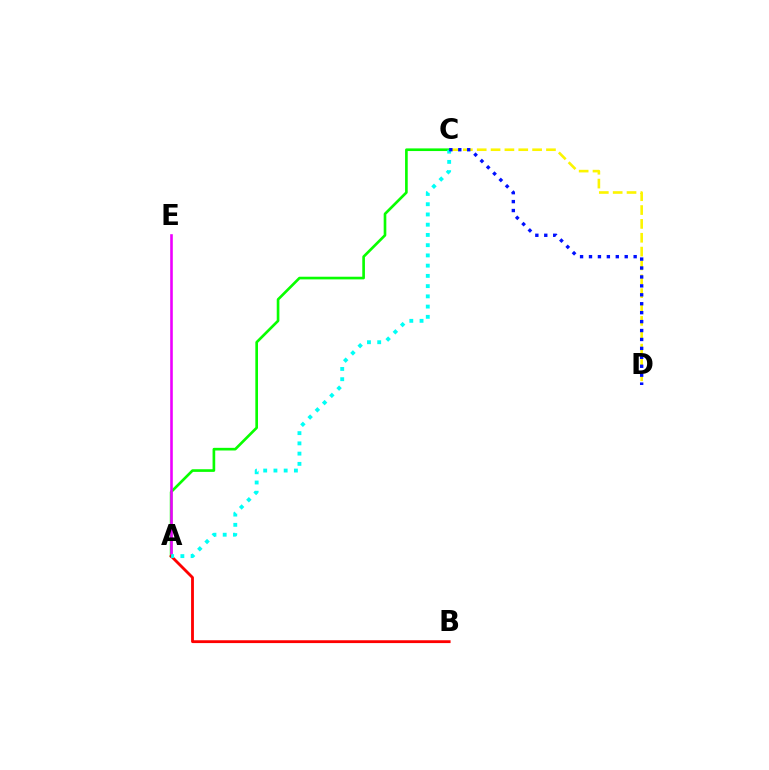{('A', 'C'): [{'color': '#08ff00', 'line_style': 'solid', 'thickness': 1.91}, {'color': '#00fff6', 'line_style': 'dotted', 'thickness': 2.78}], ('A', 'E'): [{'color': '#ee00ff', 'line_style': 'solid', 'thickness': 1.88}], ('C', 'D'): [{'color': '#fcf500', 'line_style': 'dashed', 'thickness': 1.88}, {'color': '#0010ff', 'line_style': 'dotted', 'thickness': 2.43}], ('A', 'B'): [{'color': '#ff0000', 'line_style': 'solid', 'thickness': 2.04}]}